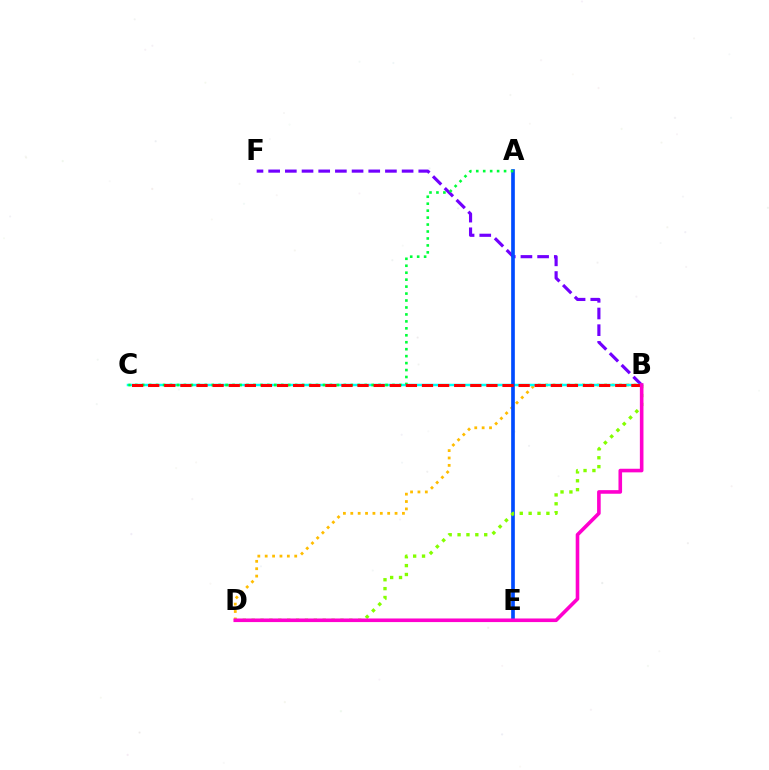{('B', 'F'): [{'color': '#7200ff', 'line_style': 'dashed', 'thickness': 2.27}], ('B', 'D'): [{'color': '#ffbd00', 'line_style': 'dotted', 'thickness': 2.0}, {'color': '#84ff00', 'line_style': 'dotted', 'thickness': 2.41}, {'color': '#ff00cf', 'line_style': 'solid', 'thickness': 2.59}], ('B', 'C'): [{'color': '#00fff6', 'line_style': 'solid', 'thickness': 1.79}, {'color': '#ff0000', 'line_style': 'dashed', 'thickness': 2.19}], ('A', 'E'): [{'color': '#004bff', 'line_style': 'solid', 'thickness': 2.65}], ('A', 'C'): [{'color': '#00ff39', 'line_style': 'dotted', 'thickness': 1.89}]}